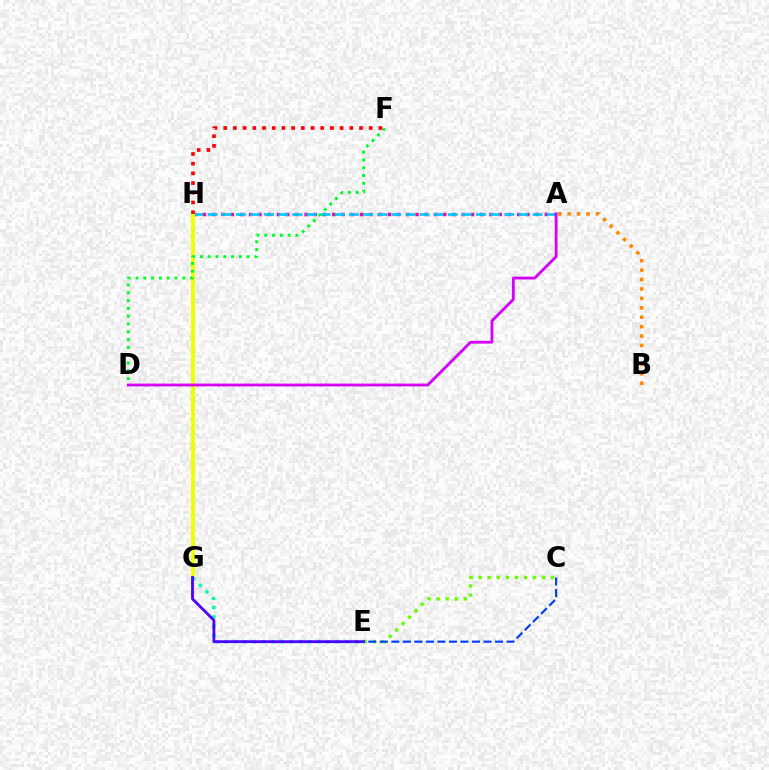{('A', 'H'): [{'color': '#ff00a0', 'line_style': 'dotted', 'thickness': 2.51}, {'color': '#00c7ff', 'line_style': 'dashed', 'thickness': 1.92}], ('G', 'H'): [{'color': '#eeff00', 'line_style': 'solid', 'thickness': 2.81}], ('E', 'G'): [{'color': '#00ffaf', 'line_style': 'dotted', 'thickness': 2.53}, {'color': '#4f00ff', 'line_style': 'solid', 'thickness': 2.03}], ('D', 'F'): [{'color': '#00ff27', 'line_style': 'dotted', 'thickness': 2.12}], ('A', 'D'): [{'color': '#d600ff', 'line_style': 'solid', 'thickness': 2.02}], ('C', 'E'): [{'color': '#66ff00', 'line_style': 'dotted', 'thickness': 2.46}, {'color': '#003fff', 'line_style': 'dashed', 'thickness': 1.57}], ('A', 'B'): [{'color': '#ff8800', 'line_style': 'dotted', 'thickness': 2.56}], ('F', 'H'): [{'color': '#ff0000', 'line_style': 'dotted', 'thickness': 2.64}]}